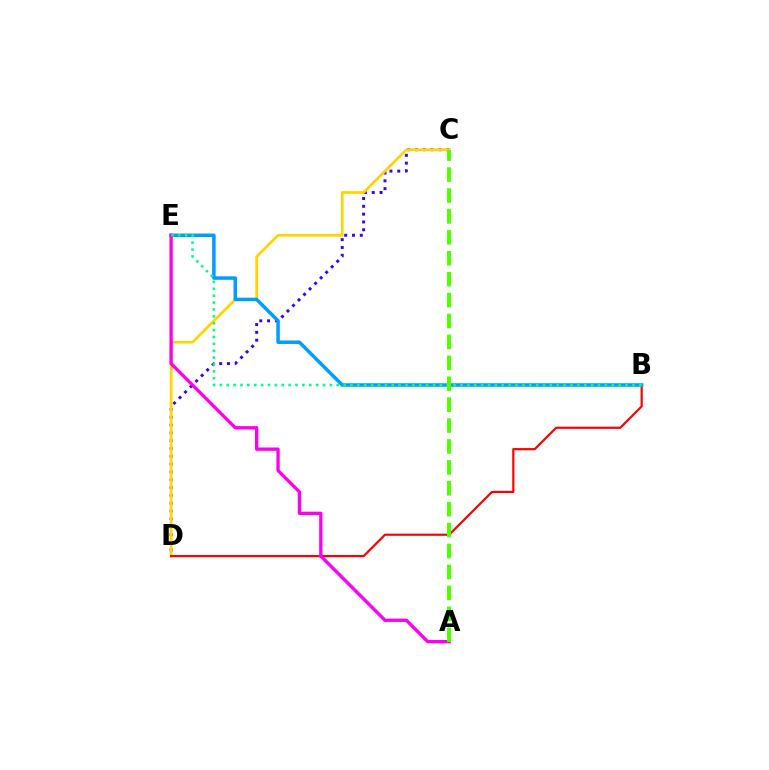{('C', 'D'): [{'color': '#3700ff', 'line_style': 'dotted', 'thickness': 2.12}, {'color': '#ffd500', 'line_style': 'solid', 'thickness': 1.99}], ('B', 'D'): [{'color': '#ff0000', 'line_style': 'solid', 'thickness': 1.58}], ('B', 'E'): [{'color': '#009eff', 'line_style': 'solid', 'thickness': 2.53}, {'color': '#00ff86', 'line_style': 'dotted', 'thickness': 1.87}], ('A', 'E'): [{'color': '#ff00ed', 'line_style': 'solid', 'thickness': 2.39}], ('A', 'C'): [{'color': '#4fff00', 'line_style': 'dashed', 'thickness': 2.84}]}